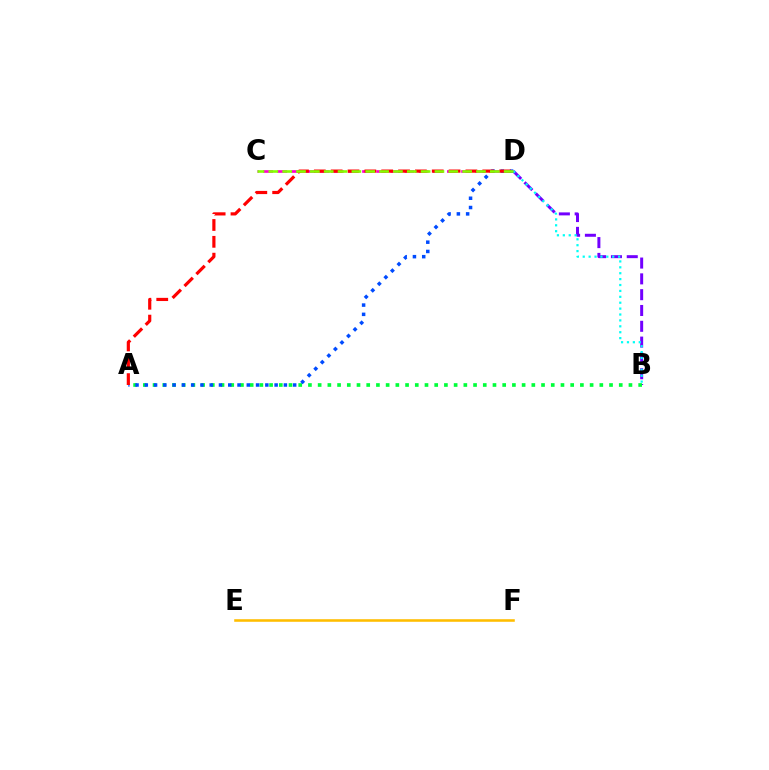{('B', 'D'): [{'color': '#7200ff', 'line_style': 'dashed', 'thickness': 2.15}, {'color': '#00fff6', 'line_style': 'dotted', 'thickness': 1.6}], ('A', 'B'): [{'color': '#00ff39', 'line_style': 'dotted', 'thickness': 2.64}], ('C', 'D'): [{'color': '#ff00cf', 'line_style': 'dashed', 'thickness': 1.92}, {'color': '#84ff00', 'line_style': 'dashed', 'thickness': 1.88}], ('A', 'D'): [{'color': '#004bff', 'line_style': 'dotted', 'thickness': 2.52}, {'color': '#ff0000', 'line_style': 'dashed', 'thickness': 2.29}], ('E', 'F'): [{'color': '#ffbd00', 'line_style': 'solid', 'thickness': 1.85}]}